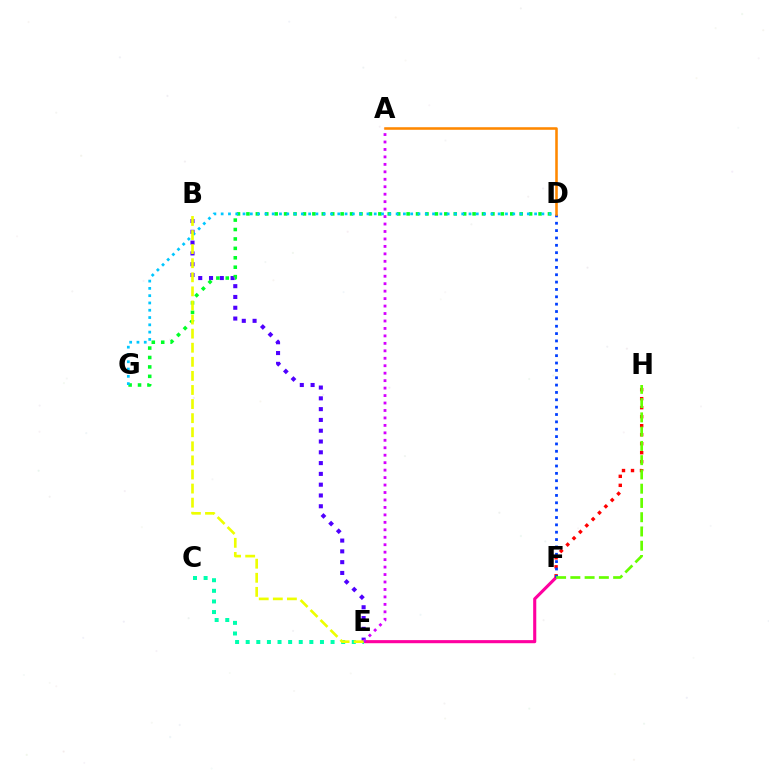{('E', 'F'): [{'color': '#ff00a0', 'line_style': 'solid', 'thickness': 2.23}], ('C', 'E'): [{'color': '#00ffaf', 'line_style': 'dotted', 'thickness': 2.88}], ('B', 'E'): [{'color': '#4f00ff', 'line_style': 'dotted', 'thickness': 2.93}, {'color': '#eeff00', 'line_style': 'dashed', 'thickness': 1.91}], ('F', 'H'): [{'color': '#ff0000', 'line_style': 'dotted', 'thickness': 2.45}, {'color': '#66ff00', 'line_style': 'dashed', 'thickness': 1.94}], ('D', 'G'): [{'color': '#00ff27', 'line_style': 'dotted', 'thickness': 2.56}, {'color': '#00c7ff', 'line_style': 'dotted', 'thickness': 1.98}], ('A', 'E'): [{'color': '#d600ff', 'line_style': 'dotted', 'thickness': 2.03}], ('D', 'F'): [{'color': '#003fff', 'line_style': 'dotted', 'thickness': 2.0}], ('A', 'D'): [{'color': '#ff8800', 'line_style': 'solid', 'thickness': 1.85}]}